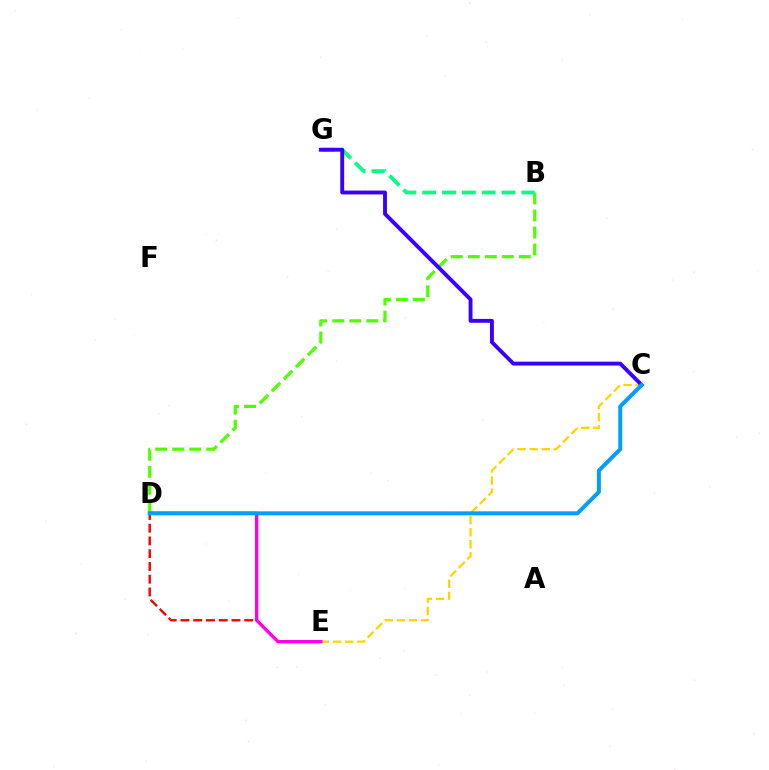{('D', 'E'): [{'color': '#ff0000', 'line_style': 'dashed', 'thickness': 1.73}, {'color': '#ff00ed', 'line_style': 'solid', 'thickness': 2.41}], ('B', 'D'): [{'color': '#4fff00', 'line_style': 'dashed', 'thickness': 2.31}], ('C', 'E'): [{'color': '#ffd500', 'line_style': 'dashed', 'thickness': 1.64}], ('B', 'G'): [{'color': '#00ff86', 'line_style': 'dashed', 'thickness': 2.7}], ('C', 'G'): [{'color': '#3700ff', 'line_style': 'solid', 'thickness': 2.78}], ('C', 'D'): [{'color': '#009eff', 'line_style': 'solid', 'thickness': 2.87}]}